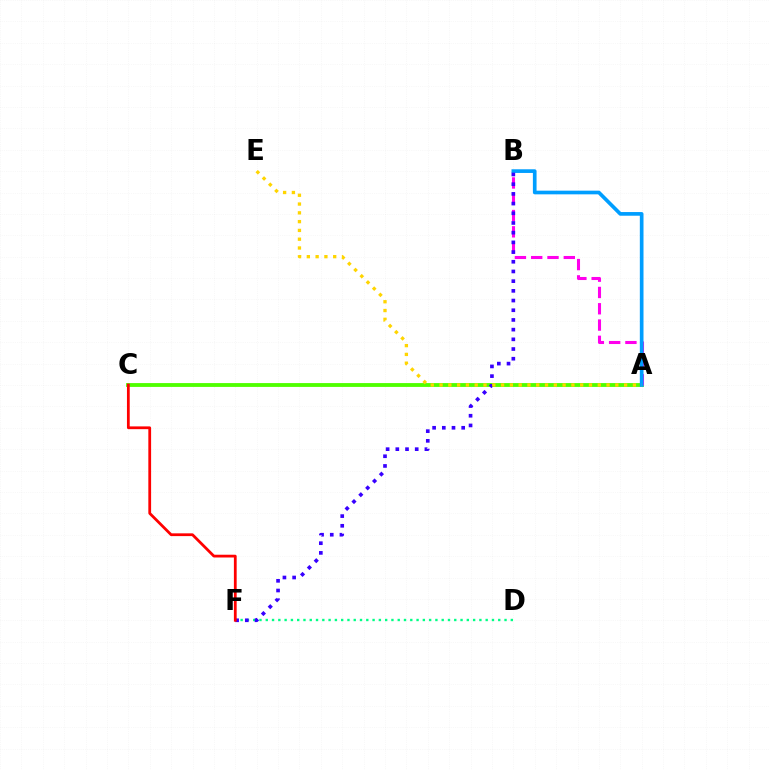{('A', 'C'): [{'color': '#4fff00', 'line_style': 'solid', 'thickness': 2.76}], ('D', 'F'): [{'color': '#00ff86', 'line_style': 'dotted', 'thickness': 1.71}], ('A', 'B'): [{'color': '#ff00ed', 'line_style': 'dashed', 'thickness': 2.21}, {'color': '#009eff', 'line_style': 'solid', 'thickness': 2.64}], ('B', 'F'): [{'color': '#3700ff', 'line_style': 'dotted', 'thickness': 2.63}], ('A', 'E'): [{'color': '#ffd500', 'line_style': 'dotted', 'thickness': 2.39}], ('C', 'F'): [{'color': '#ff0000', 'line_style': 'solid', 'thickness': 1.99}]}